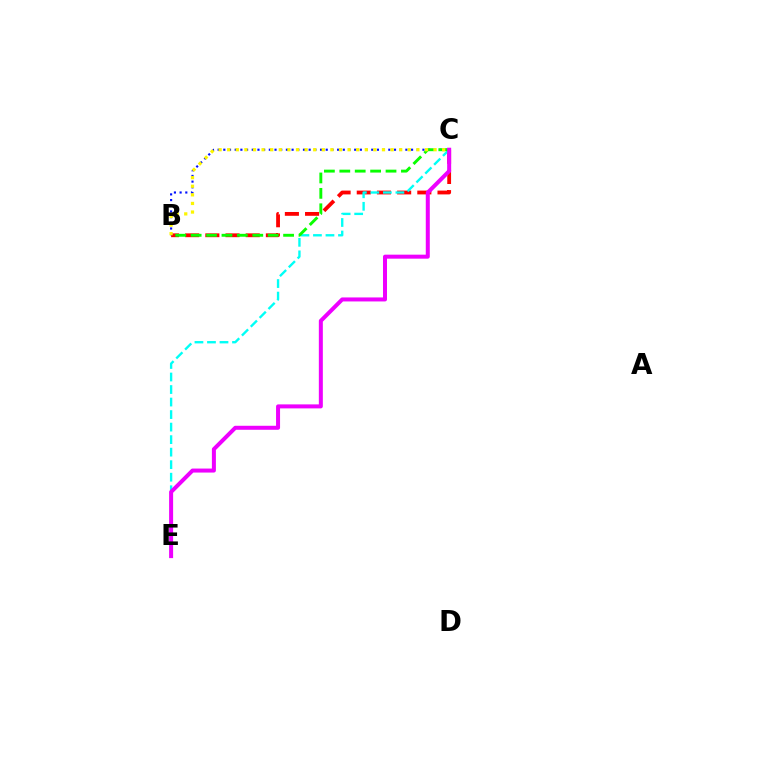{('B', 'C'): [{'color': '#ff0000', 'line_style': 'dashed', 'thickness': 2.74}, {'color': '#0010ff', 'line_style': 'dotted', 'thickness': 1.55}, {'color': '#08ff00', 'line_style': 'dashed', 'thickness': 2.09}, {'color': '#fcf500', 'line_style': 'dotted', 'thickness': 2.34}], ('C', 'E'): [{'color': '#00fff6', 'line_style': 'dashed', 'thickness': 1.7}, {'color': '#ee00ff', 'line_style': 'solid', 'thickness': 2.88}]}